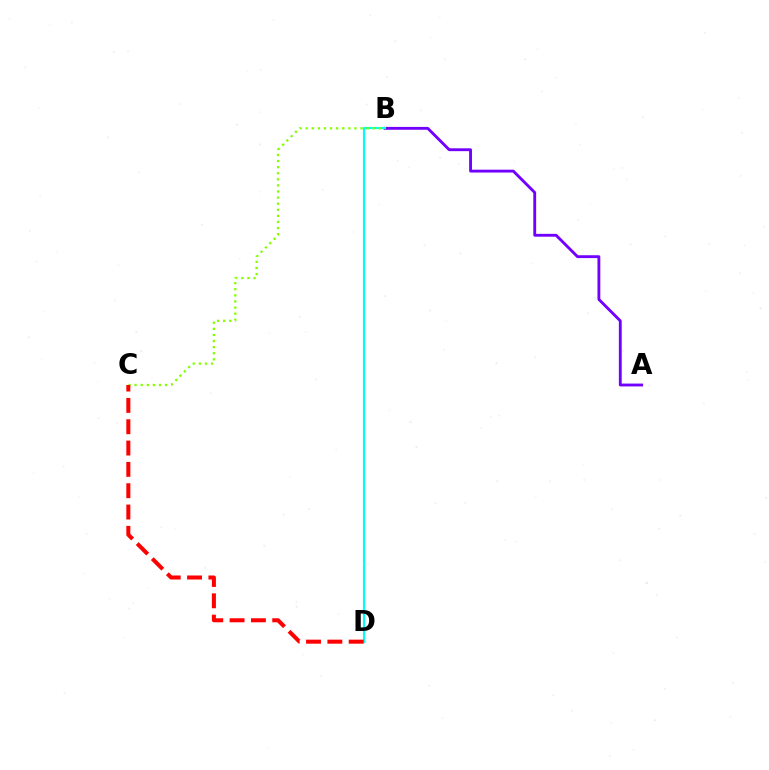{('A', 'B'): [{'color': '#7200ff', 'line_style': 'solid', 'thickness': 2.06}], ('B', 'D'): [{'color': '#00fff6', 'line_style': 'solid', 'thickness': 1.57}], ('B', 'C'): [{'color': '#84ff00', 'line_style': 'dotted', 'thickness': 1.66}], ('C', 'D'): [{'color': '#ff0000', 'line_style': 'dashed', 'thickness': 2.9}]}